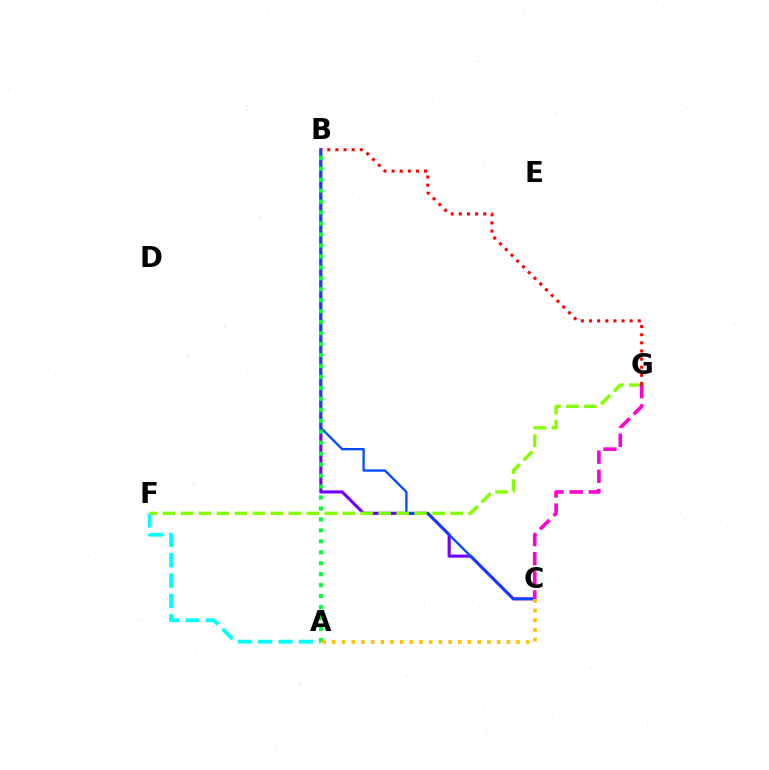{('A', 'F'): [{'color': '#00fff6', 'line_style': 'dashed', 'thickness': 2.77}], ('B', 'C'): [{'color': '#7200ff', 'line_style': 'solid', 'thickness': 2.26}, {'color': '#004bff', 'line_style': 'solid', 'thickness': 1.65}], ('F', 'G'): [{'color': '#84ff00', 'line_style': 'dashed', 'thickness': 2.44}], ('A', 'B'): [{'color': '#00ff39', 'line_style': 'dotted', 'thickness': 2.98}], ('A', 'C'): [{'color': '#ffbd00', 'line_style': 'dotted', 'thickness': 2.63}], ('C', 'G'): [{'color': '#ff00cf', 'line_style': 'dashed', 'thickness': 2.6}], ('B', 'G'): [{'color': '#ff0000', 'line_style': 'dotted', 'thickness': 2.21}]}